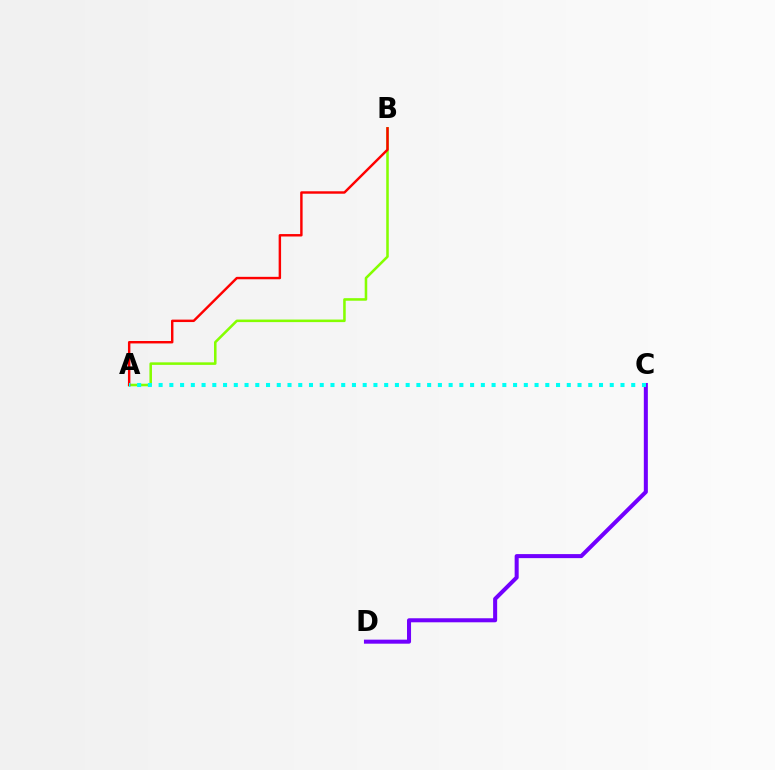{('A', 'B'): [{'color': '#84ff00', 'line_style': 'solid', 'thickness': 1.84}, {'color': '#ff0000', 'line_style': 'solid', 'thickness': 1.75}], ('C', 'D'): [{'color': '#7200ff', 'line_style': 'solid', 'thickness': 2.91}], ('A', 'C'): [{'color': '#00fff6', 'line_style': 'dotted', 'thickness': 2.92}]}